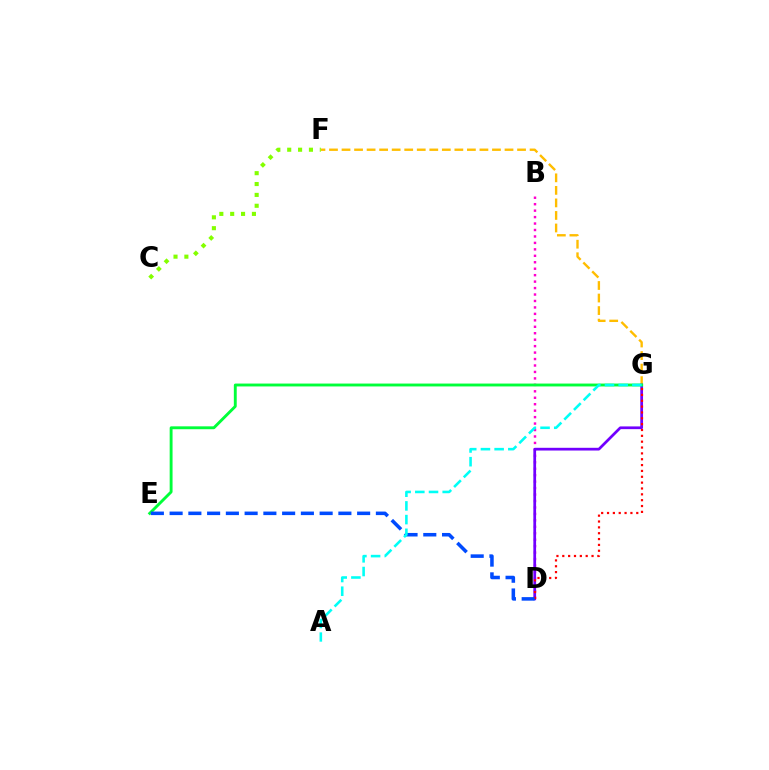{('F', 'G'): [{'color': '#ffbd00', 'line_style': 'dashed', 'thickness': 1.7}], ('C', 'F'): [{'color': '#84ff00', 'line_style': 'dotted', 'thickness': 2.95}], ('B', 'D'): [{'color': '#ff00cf', 'line_style': 'dotted', 'thickness': 1.75}], ('D', 'G'): [{'color': '#7200ff', 'line_style': 'solid', 'thickness': 1.97}, {'color': '#ff0000', 'line_style': 'dotted', 'thickness': 1.59}], ('E', 'G'): [{'color': '#00ff39', 'line_style': 'solid', 'thickness': 2.07}], ('D', 'E'): [{'color': '#004bff', 'line_style': 'dashed', 'thickness': 2.55}], ('A', 'G'): [{'color': '#00fff6', 'line_style': 'dashed', 'thickness': 1.86}]}